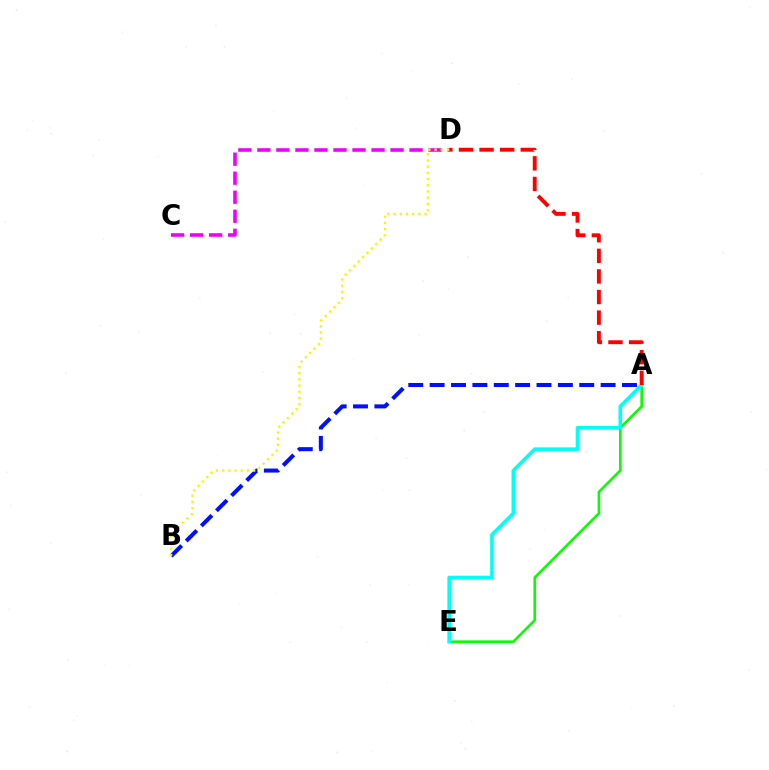{('A', 'E'): [{'color': '#08ff00', 'line_style': 'solid', 'thickness': 1.88}, {'color': '#00fff6', 'line_style': 'solid', 'thickness': 2.6}], ('C', 'D'): [{'color': '#ee00ff', 'line_style': 'dashed', 'thickness': 2.58}], ('A', 'D'): [{'color': '#ff0000', 'line_style': 'dashed', 'thickness': 2.8}], ('A', 'B'): [{'color': '#0010ff', 'line_style': 'dashed', 'thickness': 2.9}], ('B', 'D'): [{'color': '#fcf500', 'line_style': 'dotted', 'thickness': 1.68}]}